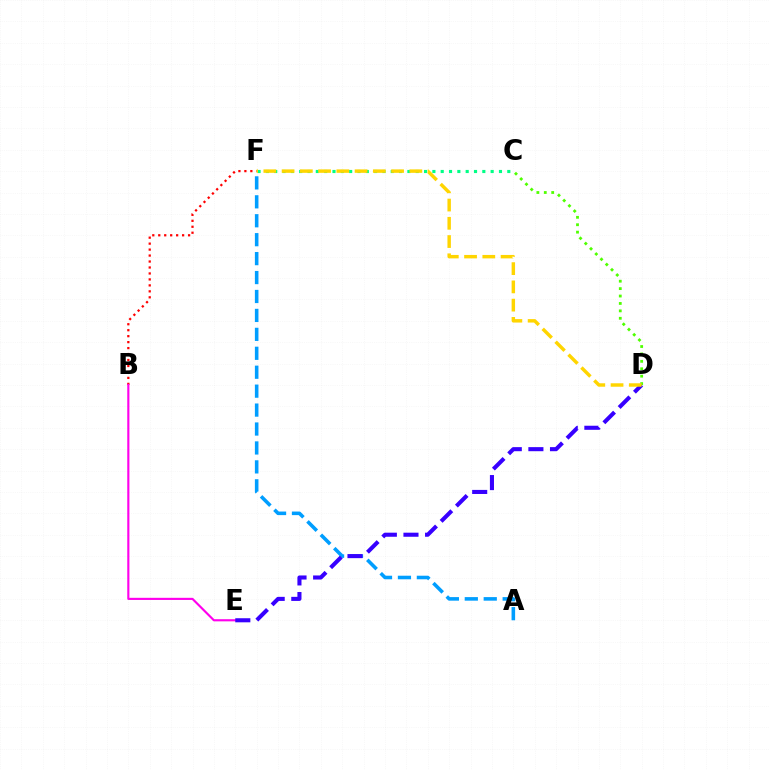{('C', 'F'): [{'color': '#00ff86', 'line_style': 'dotted', 'thickness': 2.26}], ('A', 'F'): [{'color': '#009eff', 'line_style': 'dashed', 'thickness': 2.57}], ('B', 'F'): [{'color': '#ff0000', 'line_style': 'dotted', 'thickness': 1.62}], ('C', 'D'): [{'color': '#4fff00', 'line_style': 'dotted', 'thickness': 2.02}], ('B', 'E'): [{'color': '#ff00ed', 'line_style': 'solid', 'thickness': 1.54}], ('D', 'E'): [{'color': '#3700ff', 'line_style': 'dashed', 'thickness': 2.94}], ('D', 'F'): [{'color': '#ffd500', 'line_style': 'dashed', 'thickness': 2.48}]}